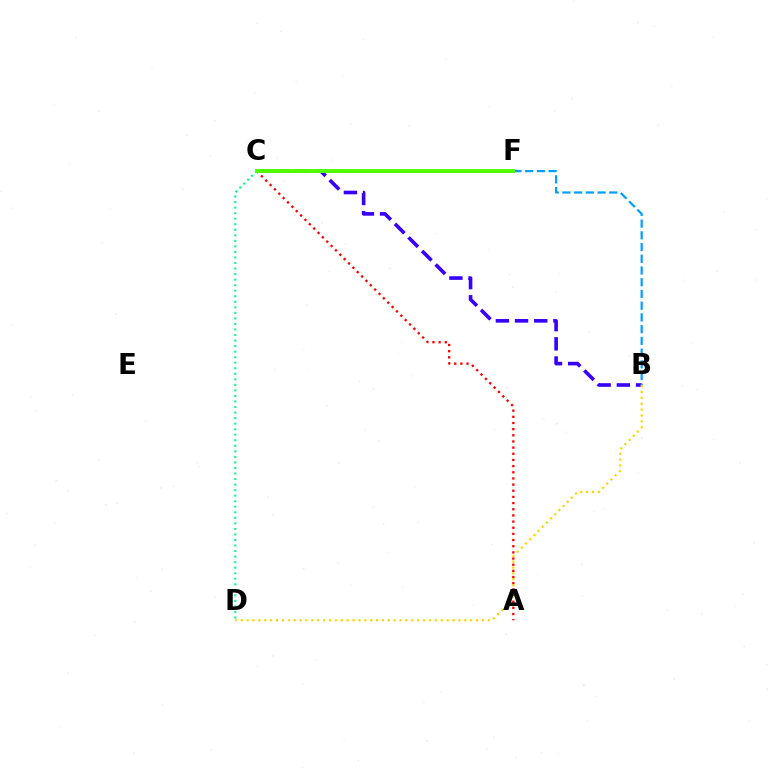{('A', 'C'): [{'color': '#ff0000', 'line_style': 'dotted', 'thickness': 1.67}], ('C', 'D'): [{'color': '#00ff86', 'line_style': 'dotted', 'thickness': 1.51}], ('B', 'C'): [{'color': '#3700ff', 'line_style': 'dashed', 'thickness': 2.61}], ('C', 'F'): [{'color': '#ff00ed', 'line_style': 'solid', 'thickness': 2.07}, {'color': '#4fff00', 'line_style': 'solid', 'thickness': 2.8}], ('B', 'F'): [{'color': '#009eff', 'line_style': 'dashed', 'thickness': 1.59}], ('B', 'D'): [{'color': '#ffd500', 'line_style': 'dotted', 'thickness': 1.6}]}